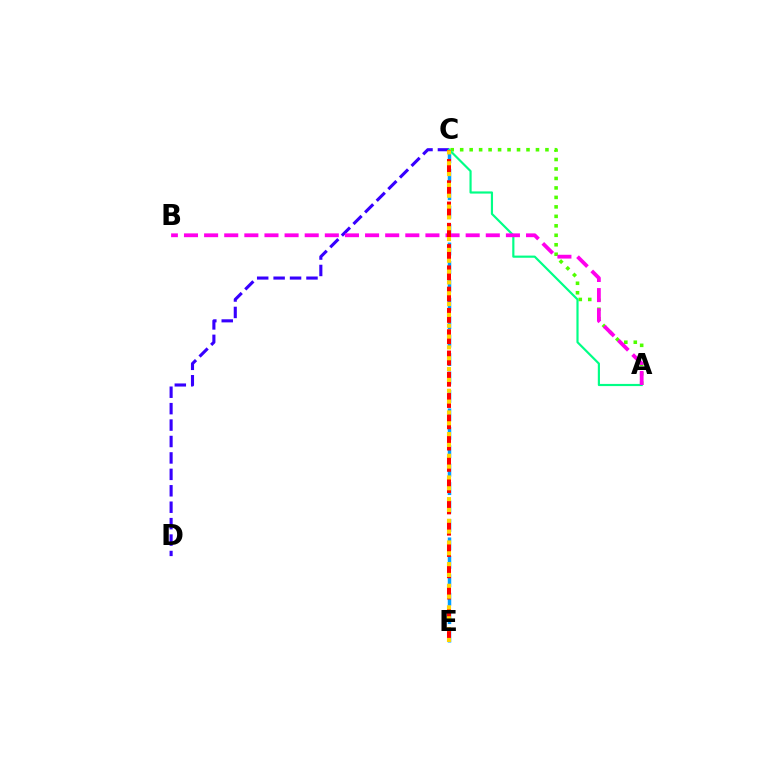{('A', 'C'): [{'color': '#4fff00', 'line_style': 'dotted', 'thickness': 2.57}, {'color': '#00ff86', 'line_style': 'solid', 'thickness': 1.56}], ('C', 'E'): [{'color': '#009eff', 'line_style': 'dashed', 'thickness': 2.5}, {'color': '#ff0000', 'line_style': 'dashed', 'thickness': 2.89}, {'color': '#ffd500', 'line_style': 'dotted', 'thickness': 2.94}], ('C', 'D'): [{'color': '#3700ff', 'line_style': 'dashed', 'thickness': 2.23}], ('A', 'B'): [{'color': '#ff00ed', 'line_style': 'dashed', 'thickness': 2.73}]}